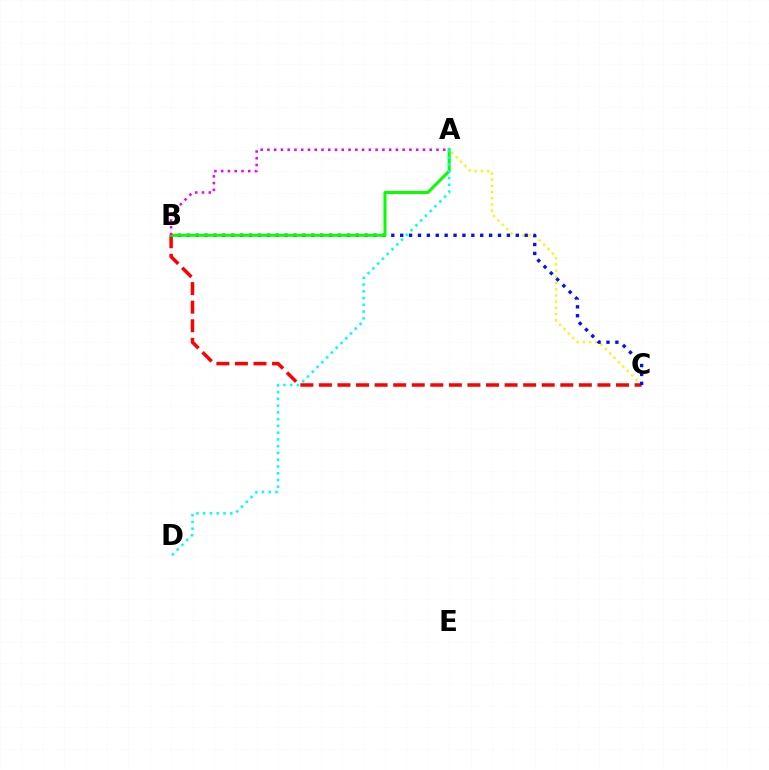{('A', 'C'): [{'color': '#fcf500', 'line_style': 'dotted', 'thickness': 1.68}], ('B', 'C'): [{'color': '#ff0000', 'line_style': 'dashed', 'thickness': 2.52}, {'color': '#0010ff', 'line_style': 'dotted', 'thickness': 2.42}], ('A', 'B'): [{'color': '#08ff00', 'line_style': 'solid', 'thickness': 2.19}, {'color': '#ee00ff', 'line_style': 'dotted', 'thickness': 1.84}], ('A', 'D'): [{'color': '#00fff6', 'line_style': 'dotted', 'thickness': 1.84}]}